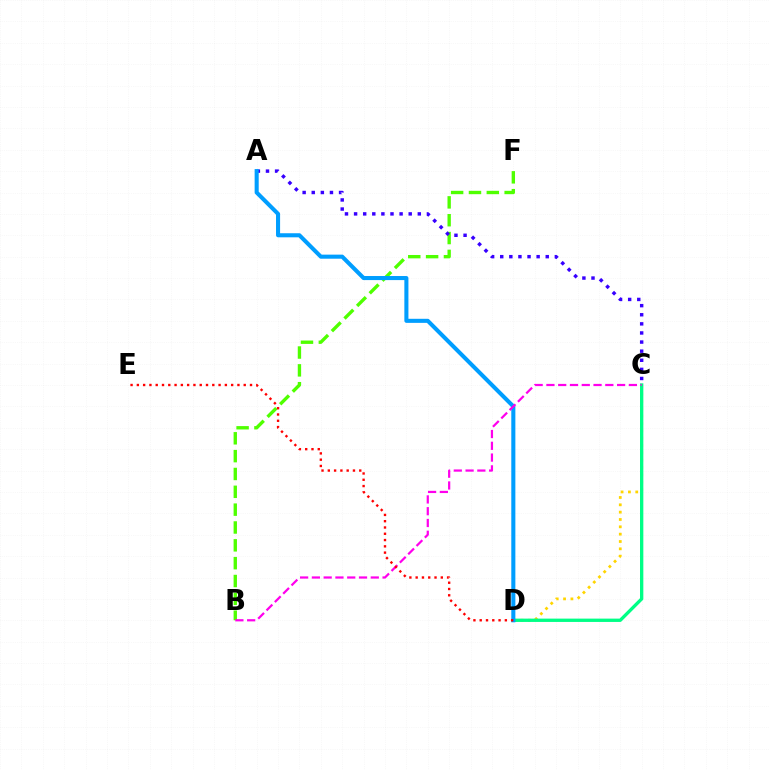{('C', 'D'): [{'color': '#ffd500', 'line_style': 'dotted', 'thickness': 1.99}, {'color': '#00ff86', 'line_style': 'solid', 'thickness': 2.4}], ('B', 'F'): [{'color': '#4fff00', 'line_style': 'dashed', 'thickness': 2.42}], ('A', 'C'): [{'color': '#3700ff', 'line_style': 'dotted', 'thickness': 2.47}], ('A', 'D'): [{'color': '#009eff', 'line_style': 'solid', 'thickness': 2.93}], ('B', 'C'): [{'color': '#ff00ed', 'line_style': 'dashed', 'thickness': 1.6}], ('D', 'E'): [{'color': '#ff0000', 'line_style': 'dotted', 'thickness': 1.71}]}